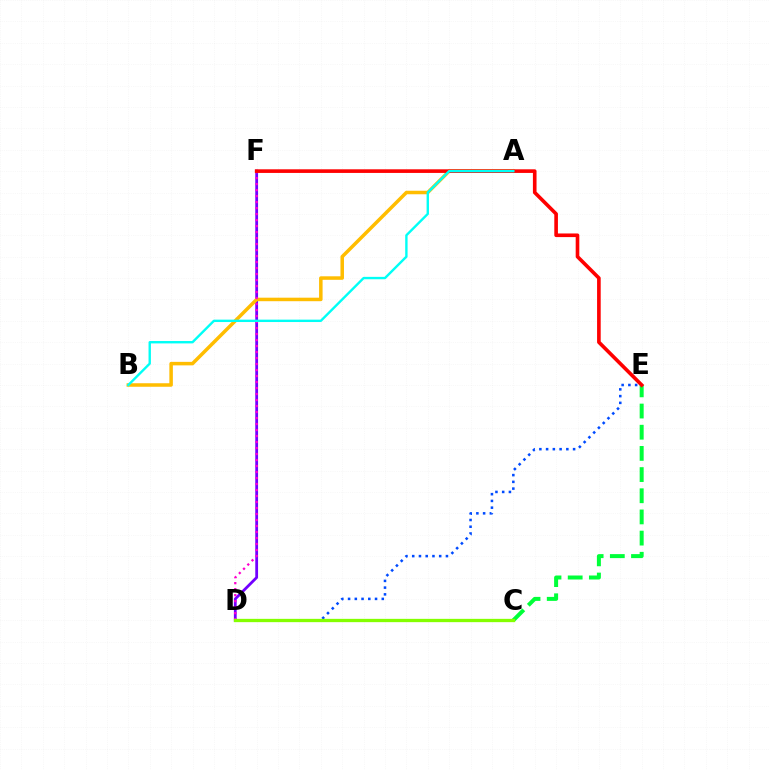{('C', 'E'): [{'color': '#00ff39', 'line_style': 'dashed', 'thickness': 2.88}], ('D', 'E'): [{'color': '#004bff', 'line_style': 'dotted', 'thickness': 1.83}], ('D', 'F'): [{'color': '#7200ff', 'line_style': 'solid', 'thickness': 2.01}, {'color': '#ff00cf', 'line_style': 'dotted', 'thickness': 1.63}], ('A', 'B'): [{'color': '#ffbd00', 'line_style': 'solid', 'thickness': 2.53}, {'color': '#00fff6', 'line_style': 'solid', 'thickness': 1.72}], ('E', 'F'): [{'color': '#ff0000', 'line_style': 'solid', 'thickness': 2.61}], ('C', 'D'): [{'color': '#84ff00', 'line_style': 'solid', 'thickness': 2.38}]}